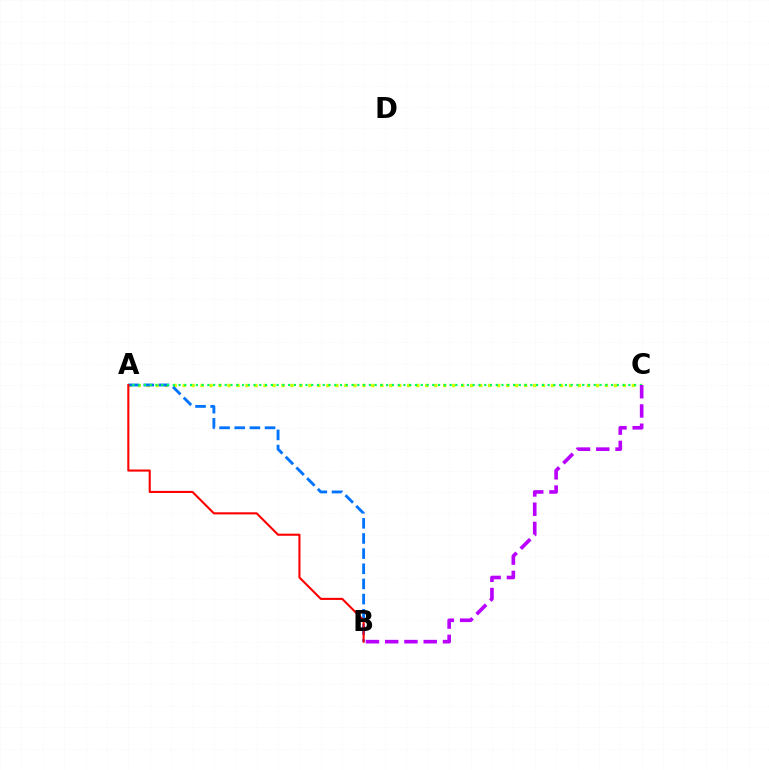{('A', 'C'): [{'color': '#d1ff00', 'line_style': 'dotted', 'thickness': 2.44}, {'color': '#00ff5c', 'line_style': 'dotted', 'thickness': 1.57}], ('A', 'B'): [{'color': '#0074ff', 'line_style': 'dashed', 'thickness': 2.06}, {'color': '#ff0000', 'line_style': 'solid', 'thickness': 1.51}], ('B', 'C'): [{'color': '#b900ff', 'line_style': 'dashed', 'thickness': 2.62}]}